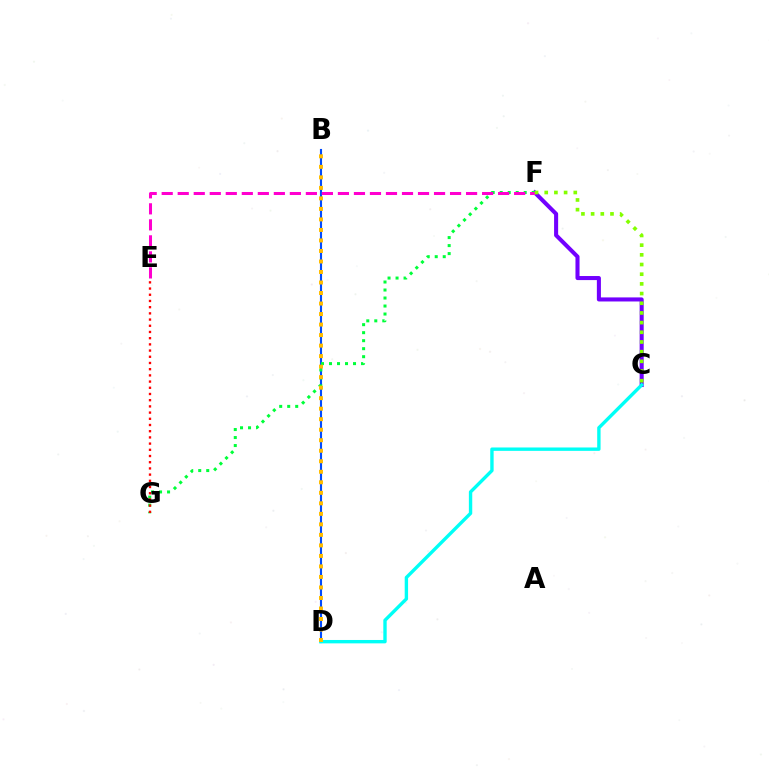{('C', 'F'): [{'color': '#7200ff', 'line_style': 'solid', 'thickness': 2.92}, {'color': '#84ff00', 'line_style': 'dotted', 'thickness': 2.63}], ('B', 'D'): [{'color': '#004bff', 'line_style': 'solid', 'thickness': 1.52}, {'color': '#ffbd00', 'line_style': 'dotted', 'thickness': 2.86}], ('F', 'G'): [{'color': '#00ff39', 'line_style': 'dotted', 'thickness': 2.18}], ('C', 'D'): [{'color': '#00fff6', 'line_style': 'solid', 'thickness': 2.43}], ('E', 'G'): [{'color': '#ff0000', 'line_style': 'dotted', 'thickness': 1.69}], ('E', 'F'): [{'color': '#ff00cf', 'line_style': 'dashed', 'thickness': 2.18}]}